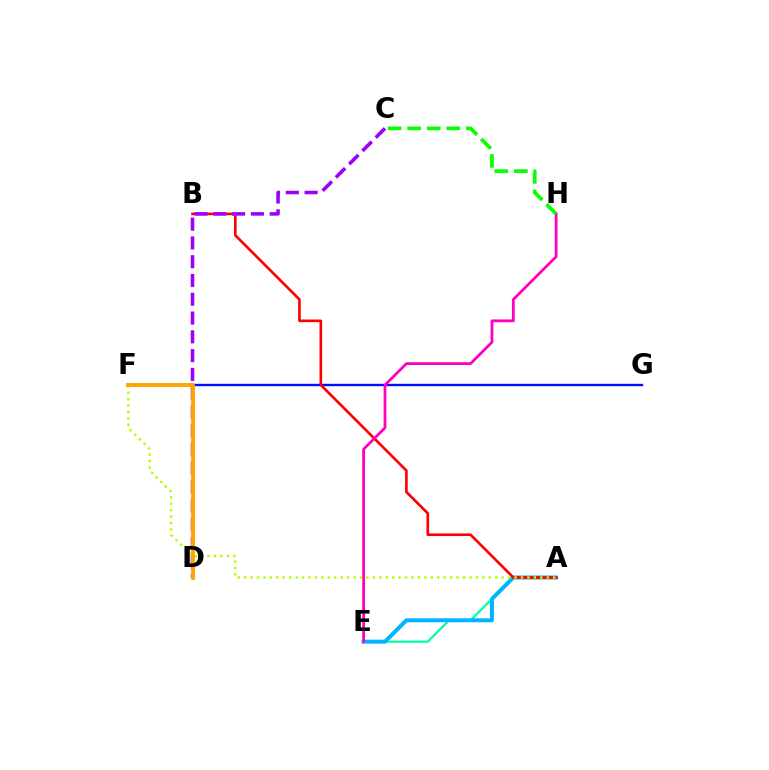{('A', 'E'): [{'color': '#00ff9d', 'line_style': 'solid', 'thickness': 1.6}, {'color': '#00b5ff', 'line_style': 'solid', 'thickness': 2.87}], ('F', 'G'): [{'color': '#0010ff', 'line_style': 'solid', 'thickness': 1.72}], ('A', 'B'): [{'color': '#ff0000', 'line_style': 'solid', 'thickness': 1.91}], ('C', 'D'): [{'color': '#9b00ff', 'line_style': 'dashed', 'thickness': 2.55}], ('E', 'H'): [{'color': '#ff00bd', 'line_style': 'solid', 'thickness': 2.0}], ('A', 'F'): [{'color': '#b3ff00', 'line_style': 'dotted', 'thickness': 1.75}], ('D', 'F'): [{'color': '#ffa500', 'line_style': 'solid', 'thickness': 2.78}], ('C', 'H'): [{'color': '#08ff00', 'line_style': 'dashed', 'thickness': 2.66}]}